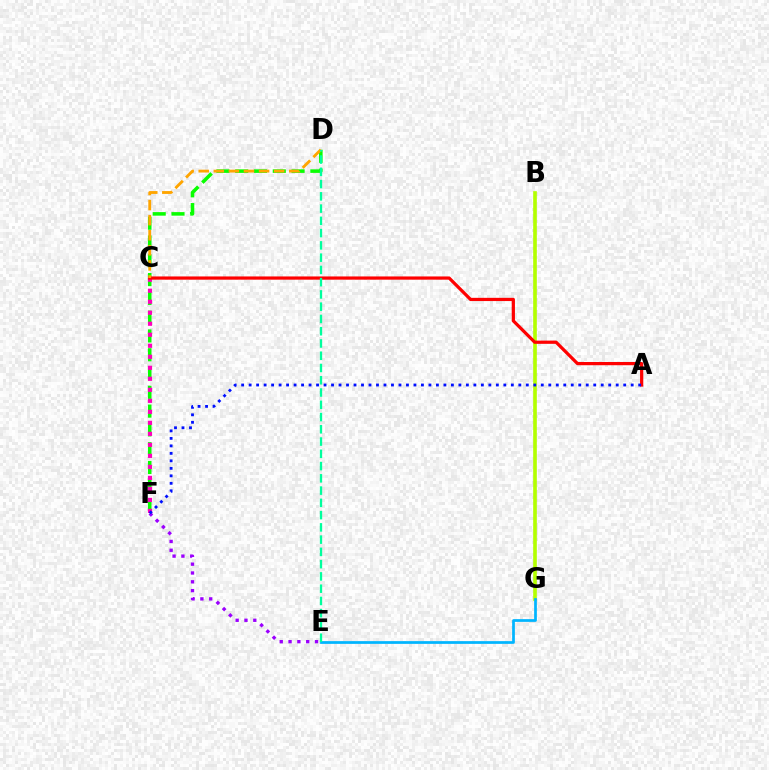{('D', 'F'): [{'color': '#08ff00', 'line_style': 'dashed', 'thickness': 2.55}], ('B', 'G'): [{'color': '#b3ff00', 'line_style': 'solid', 'thickness': 2.62}], ('E', 'G'): [{'color': '#00b5ff', 'line_style': 'solid', 'thickness': 1.96}], ('E', 'F'): [{'color': '#9b00ff', 'line_style': 'dotted', 'thickness': 2.4}], ('C', 'F'): [{'color': '#ff00bd', 'line_style': 'dotted', 'thickness': 2.99}], ('A', 'C'): [{'color': '#ff0000', 'line_style': 'solid', 'thickness': 2.32}], ('C', 'D'): [{'color': '#ffa500', 'line_style': 'dashed', 'thickness': 2.05}], ('D', 'E'): [{'color': '#00ff9d', 'line_style': 'dashed', 'thickness': 1.67}], ('A', 'F'): [{'color': '#0010ff', 'line_style': 'dotted', 'thickness': 2.04}]}